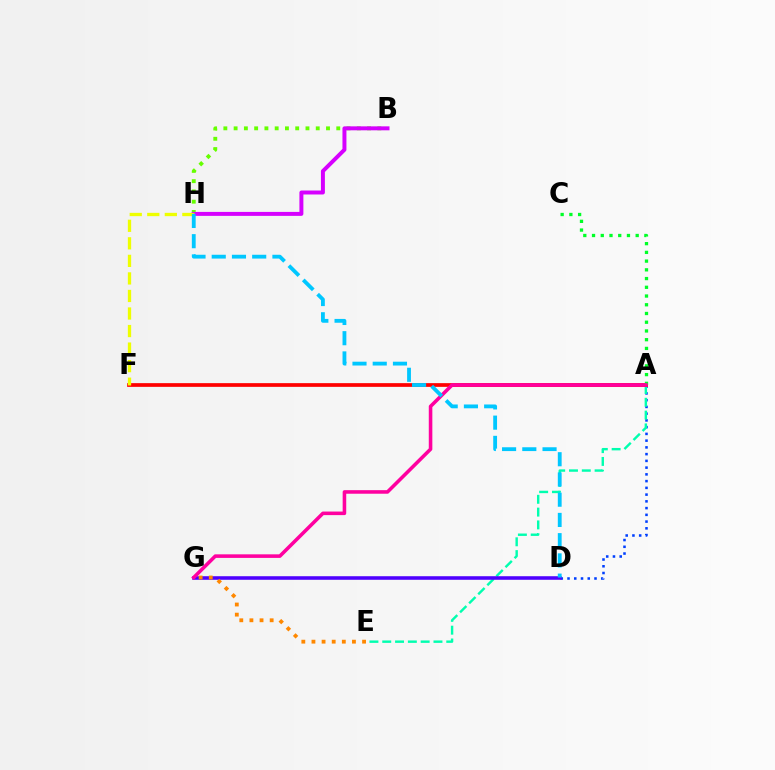{('A', 'D'): [{'color': '#003fff', 'line_style': 'dotted', 'thickness': 1.83}], ('A', 'E'): [{'color': '#00ffaf', 'line_style': 'dashed', 'thickness': 1.74}], ('D', 'G'): [{'color': '#4f00ff', 'line_style': 'solid', 'thickness': 2.57}], ('A', 'F'): [{'color': '#ff0000', 'line_style': 'solid', 'thickness': 2.67}], ('A', 'C'): [{'color': '#00ff27', 'line_style': 'dotted', 'thickness': 2.37}], ('B', 'H'): [{'color': '#66ff00', 'line_style': 'dotted', 'thickness': 2.79}, {'color': '#d600ff', 'line_style': 'solid', 'thickness': 2.86}], ('E', 'G'): [{'color': '#ff8800', 'line_style': 'dotted', 'thickness': 2.75}], ('A', 'G'): [{'color': '#ff00a0', 'line_style': 'solid', 'thickness': 2.57}], ('F', 'H'): [{'color': '#eeff00', 'line_style': 'dashed', 'thickness': 2.38}], ('D', 'H'): [{'color': '#00c7ff', 'line_style': 'dashed', 'thickness': 2.75}]}